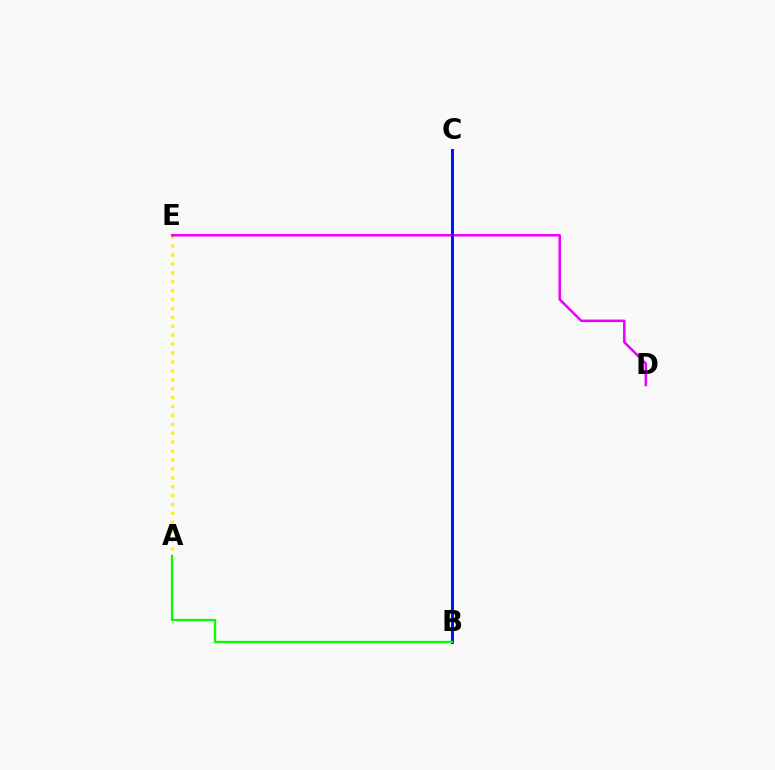{('B', 'C'): [{'color': '#00fff6', 'line_style': 'dotted', 'thickness': 1.64}, {'color': '#ff0000', 'line_style': 'solid', 'thickness': 2.04}, {'color': '#0010ff', 'line_style': 'solid', 'thickness': 2.05}], ('A', 'E'): [{'color': '#fcf500', 'line_style': 'dotted', 'thickness': 2.42}], ('D', 'E'): [{'color': '#ee00ff', 'line_style': 'solid', 'thickness': 1.83}], ('A', 'B'): [{'color': '#08ff00', 'line_style': 'solid', 'thickness': 1.68}]}